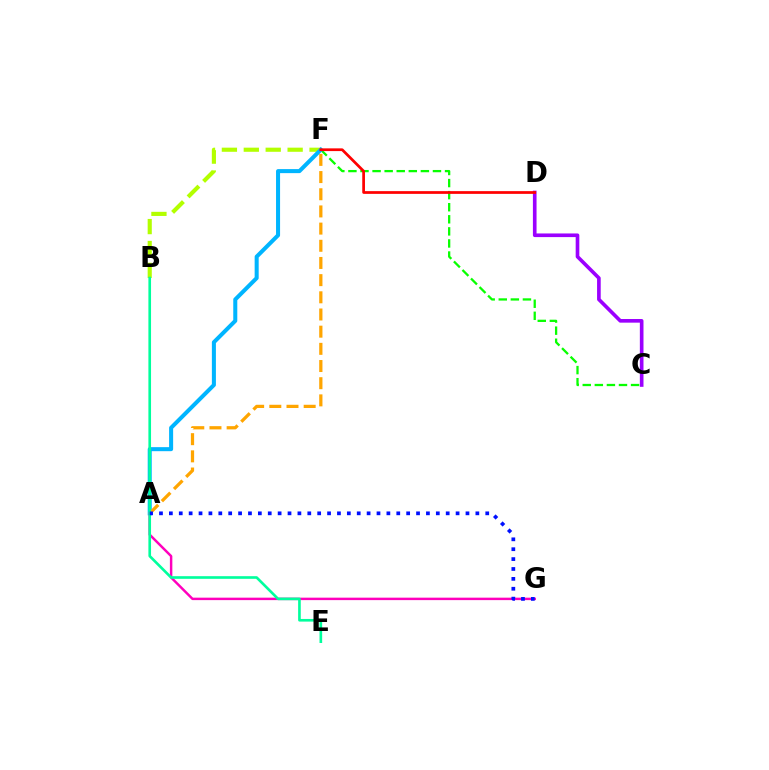{('C', 'D'): [{'color': '#9b00ff', 'line_style': 'solid', 'thickness': 2.62}], ('B', 'F'): [{'color': '#b3ff00', 'line_style': 'dashed', 'thickness': 2.98}], ('C', 'F'): [{'color': '#08ff00', 'line_style': 'dashed', 'thickness': 1.64}], ('A', 'F'): [{'color': '#00b5ff', 'line_style': 'solid', 'thickness': 2.9}, {'color': '#ffa500', 'line_style': 'dashed', 'thickness': 2.33}], ('A', 'G'): [{'color': '#ff00bd', 'line_style': 'solid', 'thickness': 1.77}, {'color': '#0010ff', 'line_style': 'dotted', 'thickness': 2.69}], ('B', 'E'): [{'color': '#00ff9d', 'line_style': 'solid', 'thickness': 1.9}], ('D', 'F'): [{'color': '#ff0000', 'line_style': 'solid', 'thickness': 1.96}]}